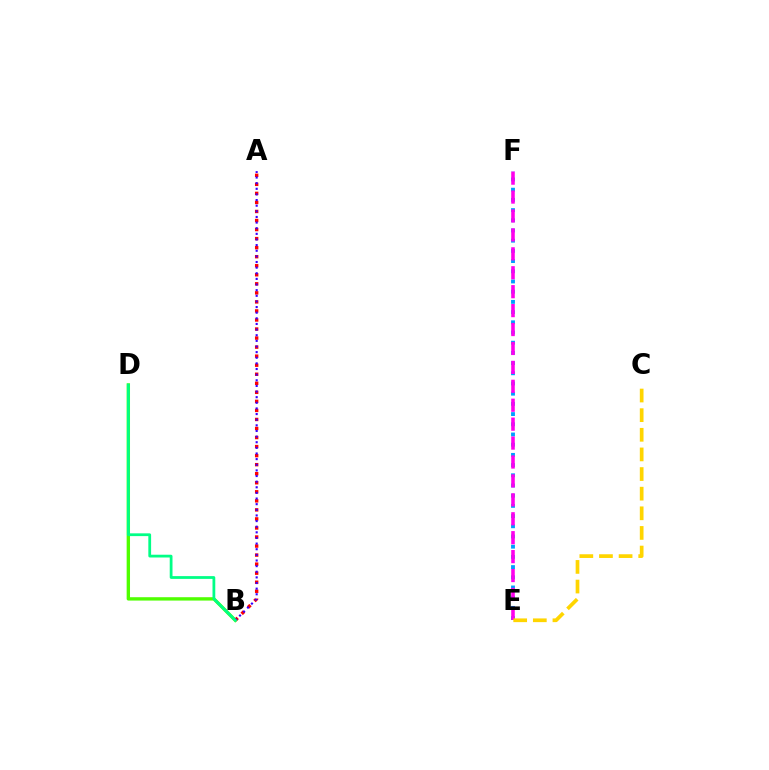{('E', 'F'): [{'color': '#009eff', 'line_style': 'dotted', 'thickness': 2.77}, {'color': '#ff00ed', 'line_style': 'dashed', 'thickness': 2.57}], ('B', 'D'): [{'color': '#4fff00', 'line_style': 'solid', 'thickness': 2.42}, {'color': '#00ff86', 'line_style': 'solid', 'thickness': 2.0}], ('A', 'B'): [{'color': '#ff0000', 'line_style': 'dotted', 'thickness': 2.46}, {'color': '#3700ff', 'line_style': 'dotted', 'thickness': 1.53}], ('C', 'E'): [{'color': '#ffd500', 'line_style': 'dashed', 'thickness': 2.67}]}